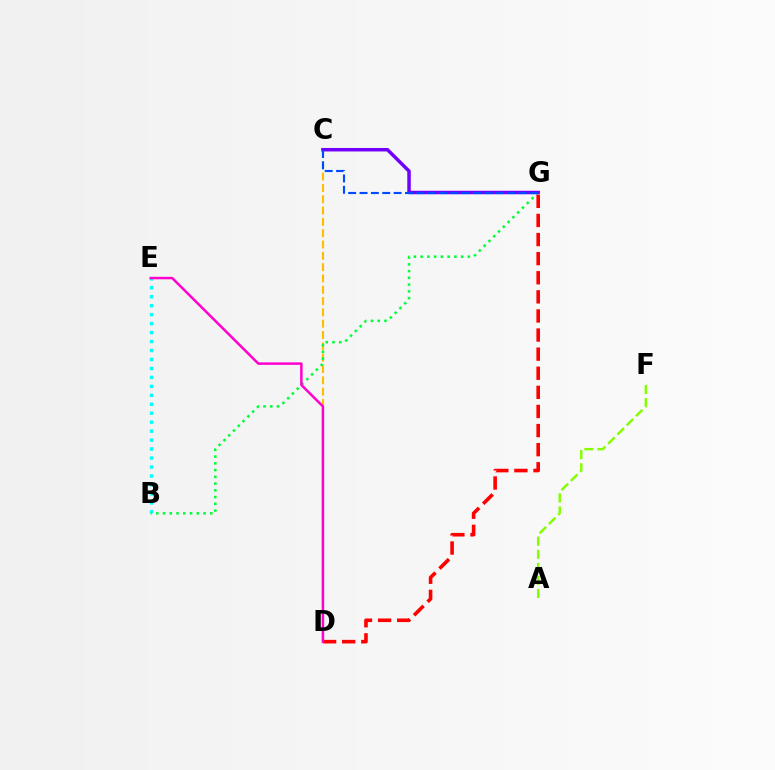{('C', 'D'): [{'color': '#ffbd00', 'line_style': 'dashed', 'thickness': 1.54}], ('B', 'E'): [{'color': '#00fff6', 'line_style': 'dotted', 'thickness': 2.43}], ('B', 'G'): [{'color': '#00ff39', 'line_style': 'dotted', 'thickness': 1.83}], ('D', 'G'): [{'color': '#ff0000', 'line_style': 'dashed', 'thickness': 2.59}], ('A', 'F'): [{'color': '#84ff00', 'line_style': 'dashed', 'thickness': 1.77}], ('C', 'G'): [{'color': '#7200ff', 'line_style': 'solid', 'thickness': 2.5}, {'color': '#004bff', 'line_style': 'dashed', 'thickness': 1.54}], ('D', 'E'): [{'color': '#ff00cf', 'line_style': 'solid', 'thickness': 1.79}]}